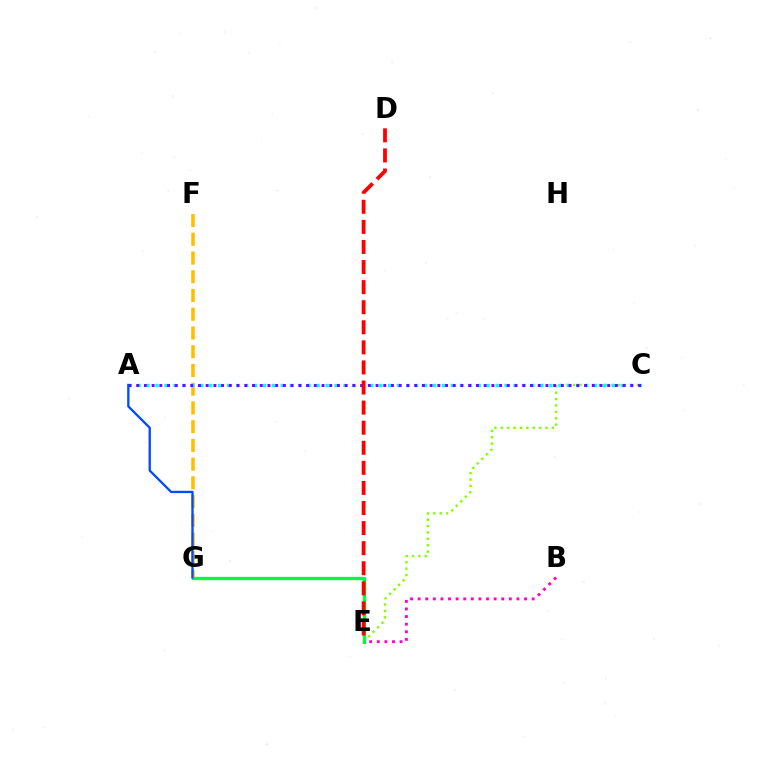{('C', 'E'): [{'color': '#84ff00', 'line_style': 'dotted', 'thickness': 1.74}], ('F', 'G'): [{'color': '#ffbd00', 'line_style': 'dashed', 'thickness': 2.55}], ('B', 'E'): [{'color': '#ff00cf', 'line_style': 'dotted', 'thickness': 2.07}], ('A', 'C'): [{'color': '#00fff6', 'line_style': 'dotted', 'thickness': 2.43}, {'color': '#7200ff', 'line_style': 'dotted', 'thickness': 2.1}], ('E', 'G'): [{'color': '#00ff39', 'line_style': 'solid', 'thickness': 2.4}], ('D', 'E'): [{'color': '#ff0000', 'line_style': 'dashed', 'thickness': 2.73}], ('A', 'G'): [{'color': '#004bff', 'line_style': 'solid', 'thickness': 1.66}]}